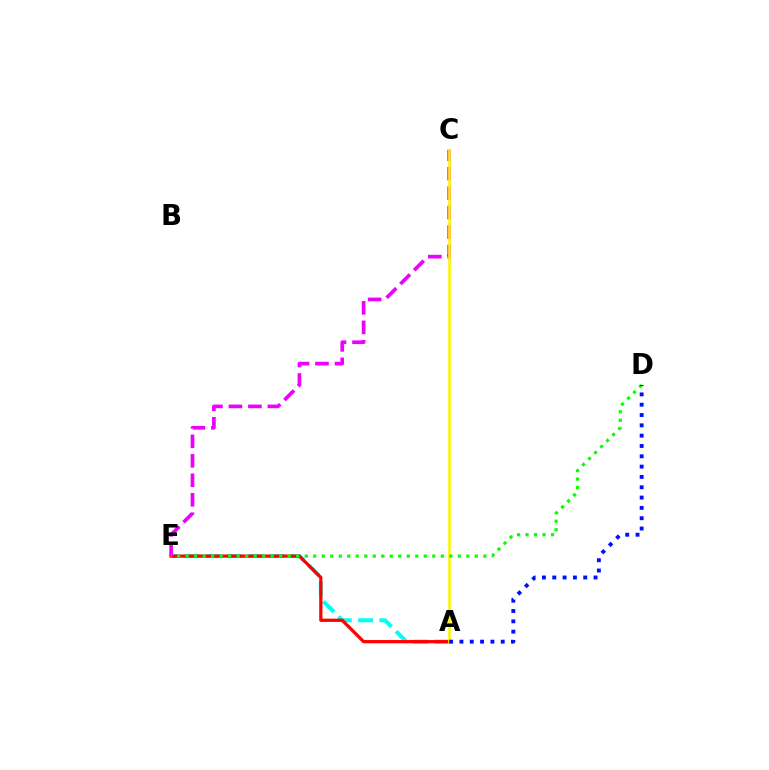{('A', 'E'): [{'color': '#00fff6', 'line_style': 'dashed', 'thickness': 2.89}, {'color': '#ff0000', 'line_style': 'solid', 'thickness': 2.33}], ('C', 'E'): [{'color': '#ee00ff', 'line_style': 'dashed', 'thickness': 2.65}], ('A', 'C'): [{'color': '#fcf500', 'line_style': 'solid', 'thickness': 1.87}], ('D', 'E'): [{'color': '#08ff00', 'line_style': 'dotted', 'thickness': 2.31}], ('A', 'D'): [{'color': '#0010ff', 'line_style': 'dotted', 'thickness': 2.8}]}